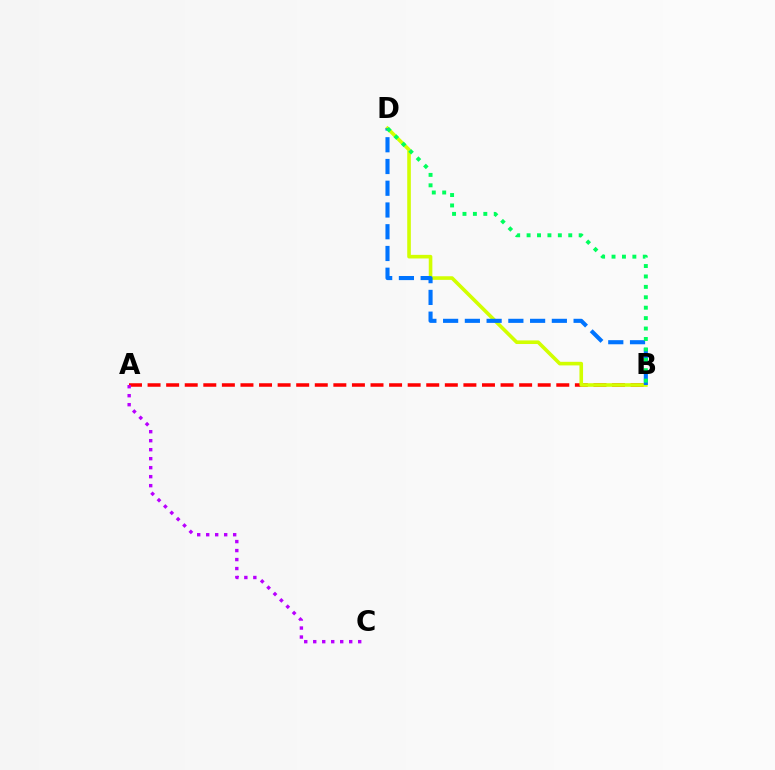{('A', 'B'): [{'color': '#ff0000', 'line_style': 'dashed', 'thickness': 2.52}], ('B', 'D'): [{'color': '#d1ff00', 'line_style': 'solid', 'thickness': 2.6}, {'color': '#0074ff', 'line_style': 'dashed', 'thickness': 2.95}, {'color': '#00ff5c', 'line_style': 'dotted', 'thickness': 2.83}], ('A', 'C'): [{'color': '#b900ff', 'line_style': 'dotted', 'thickness': 2.44}]}